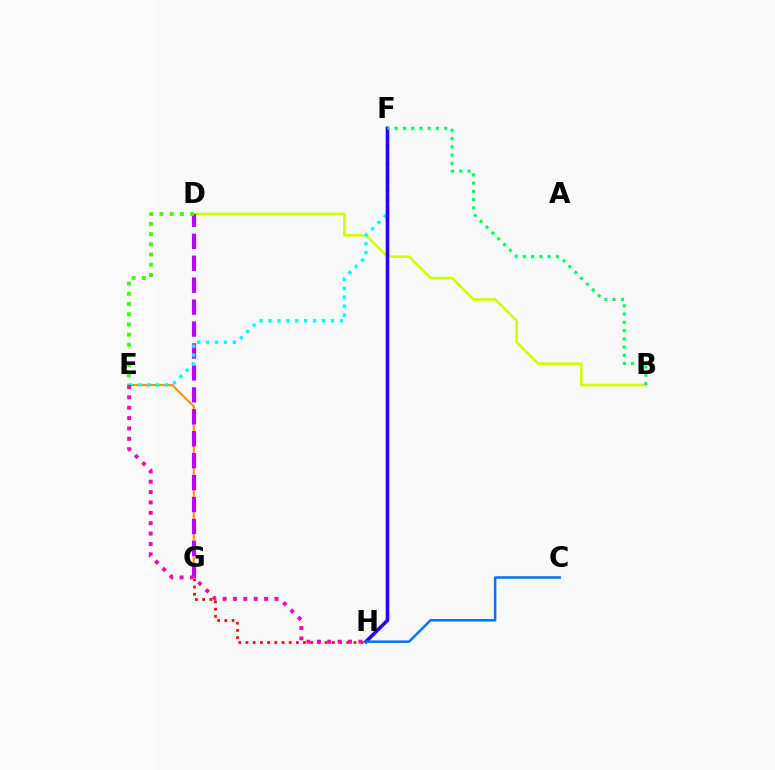{('G', 'H'): [{'color': '#ff0000', 'line_style': 'dotted', 'thickness': 1.96}], ('E', 'G'): [{'color': '#ff9400', 'line_style': 'solid', 'thickness': 1.54}], ('B', 'D'): [{'color': '#d1ff00', 'line_style': 'solid', 'thickness': 1.87}], ('D', 'G'): [{'color': '#b900ff', 'line_style': 'dashed', 'thickness': 2.98}], ('D', 'E'): [{'color': '#3dff00', 'line_style': 'dotted', 'thickness': 2.77}], ('E', 'F'): [{'color': '#00fff6', 'line_style': 'dotted', 'thickness': 2.42}], ('E', 'H'): [{'color': '#ff00ac', 'line_style': 'dotted', 'thickness': 2.82}], ('F', 'H'): [{'color': '#2500ff', 'line_style': 'solid', 'thickness': 2.58}], ('C', 'H'): [{'color': '#0074ff', 'line_style': 'solid', 'thickness': 1.8}], ('B', 'F'): [{'color': '#00ff5c', 'line_style': 'dotted', 'thickness': 2.25}]}